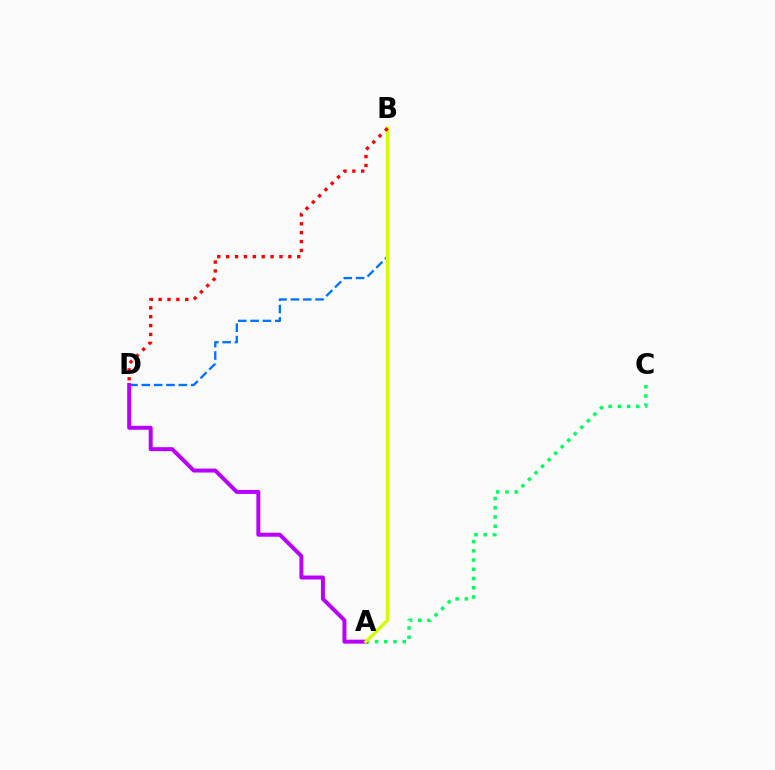{('A', 'C'): [{'color': '#00ff5c', 'line_style': 'dotted', 'thickness': 2.51}], ('B', 'D'): [{'color': '#0074ff', 'line_style': 'dashed', 'thickness': 1.68}, {'color': '#ff0000', 'line_style': 'dotted', 'thickness': 2.41}], ('A', 'D'): [{'color': '#b900ff', 'line_style': 'solid', 'thickness': 2.85}], ('A', 'B'): [{'color': '#d1ff00', 'line_style': 'solid', 'thickness': 2.45}]}